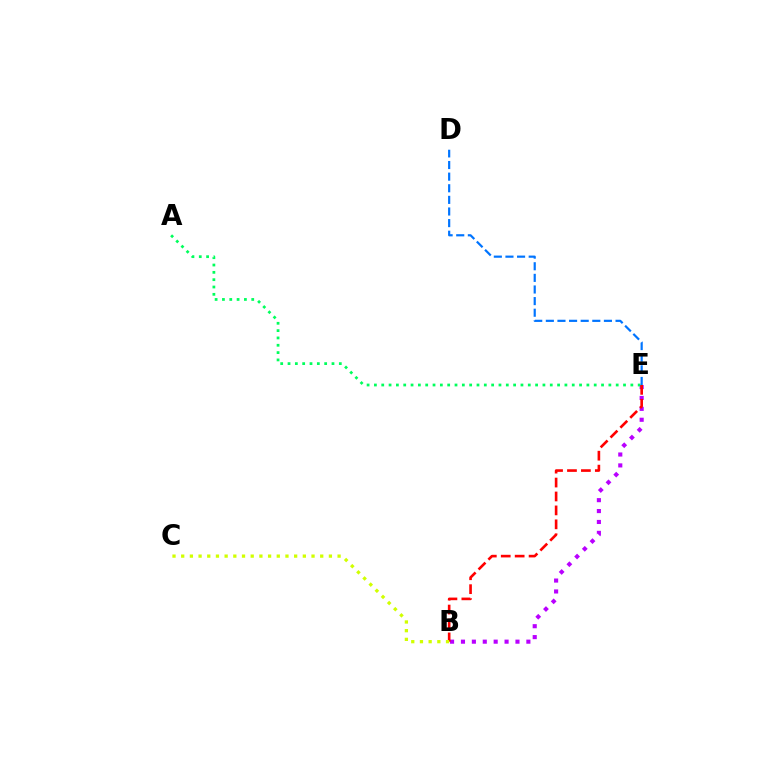{('B', 'E'): [{'color': '#b900ff', 'line_style': 'dotted', 'thickness': 2.96}, {'color': '#ff0000', 'line_style': 'dashed', 'thickness': 1.89}], ('A', 'E'): [{'color': '#00ff5c', 'line_style': 'dotted', 'thickness': 1.99}], ('D', 'E'): [{'color': '#0074ff', 'line_style': 'dashed', 'thickness': 1.58}], ('B', 'C'): [{'color': '#d1ff00', 'line_style': 'dotted', 'thickness': 2.36}]}